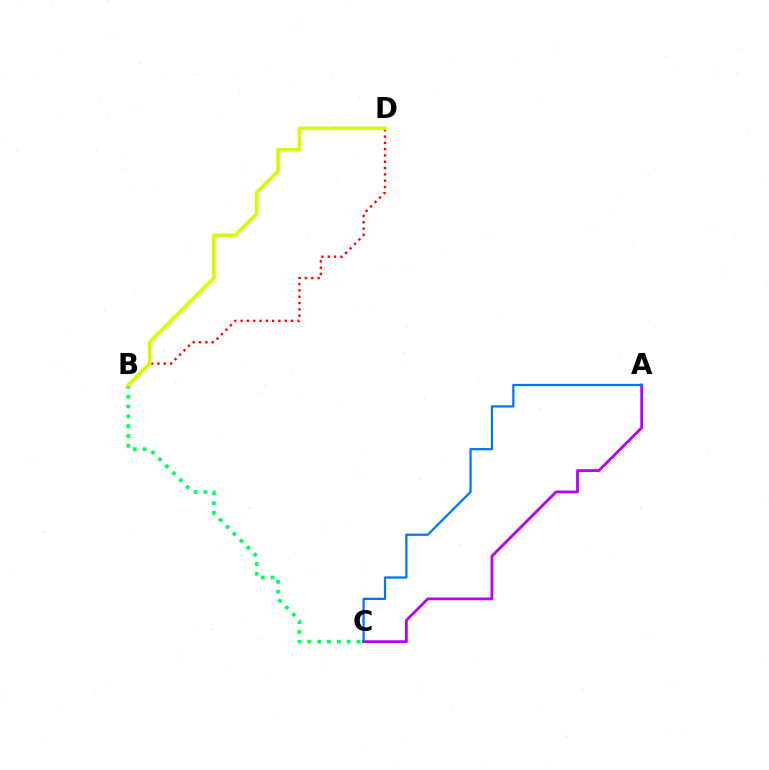{('B', 'C'): [{'color': '#00ff5c', 'line_style': 'dotted', 'thickness': 2.67}], ('A', 'C'): [{'color': '#b900ff', 'line_style': 'solid', 'thickness': 2.03}, {'color': '#0074ff', 'line_style': 'solid', 'thickness': 1.61}], ('B', 'D'): [{'color': '#ff0000', 'line_style': 'dotted', 'thickness': 1.71}, {'color': '#d1ff00', 'line_style': 'solid', 'thickness': 2.63}]}